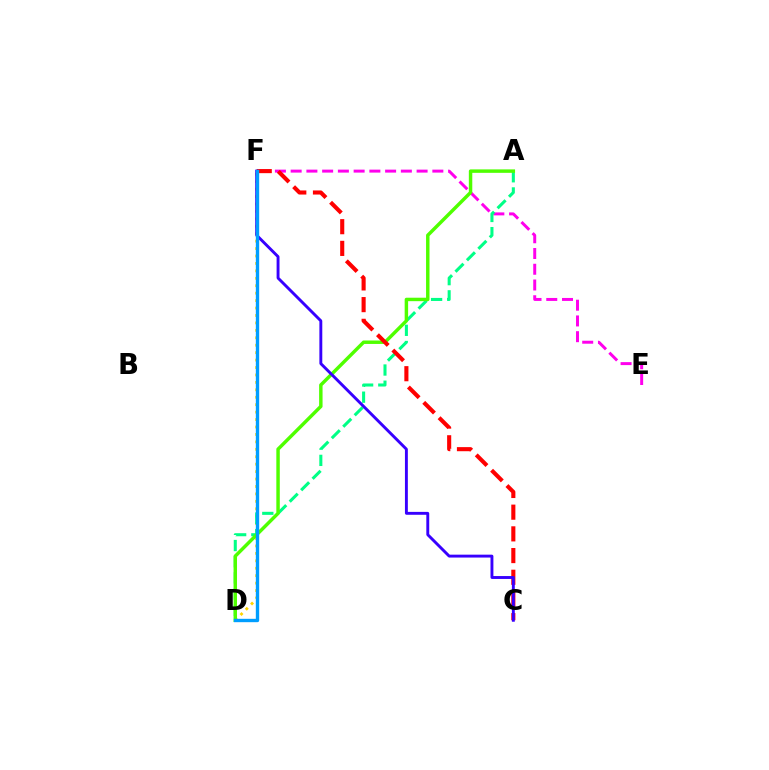{('D', 'F'): [{'color': '#ffd500', 'line_style': 'dotted', 'thickness': 2.02}, {'color': '#009eff', 'line_style': 'solid', 'thickness': 2.42}], ('E', 'F'): [{'color': '#ff00ed', 'line_style': 'dashed', 'thickness': 2.14}], ('A', 'D'): [{'color': '#00ff86', 'line_style': 'dashed', 'thickness': 2.2}, {'color': '#4fff00', 'line_style': 'solid', 'thickness': 2.48}], ('C', 'F'): [{'color': '#ff0000', 'line_style': 'dashed', 'thickness': 2.95}, {'color': '#3700ff', 'line_style': 'solid', 'thickness': 2.09}]}